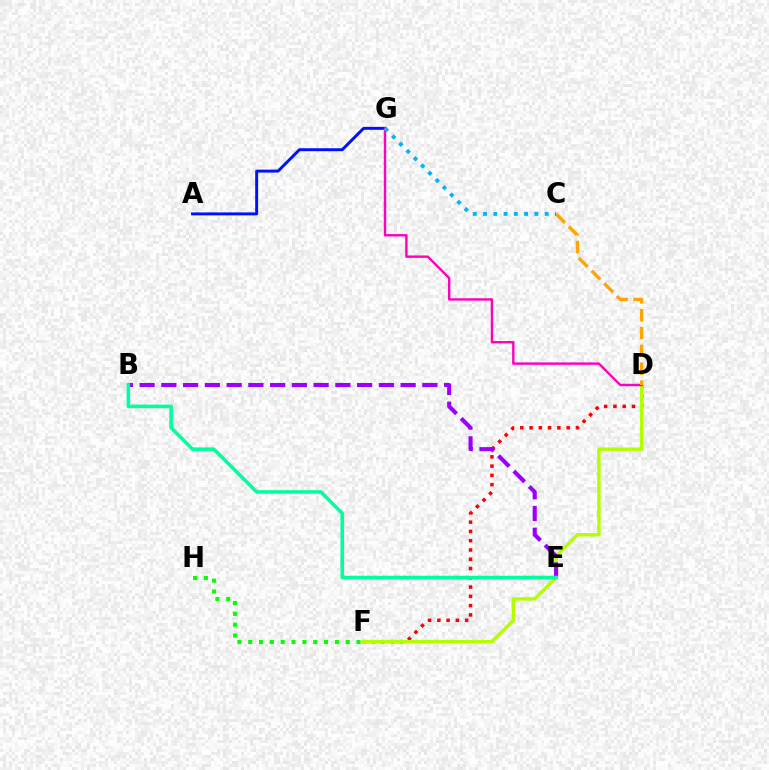{('D', 'F'): [{'color': '#ff0000', 'line_style': 'dotted', 'thickness': 2.52}, {'color': '#b3ff00', 'line_style': 'solid', 'thickness': 2.47}], ('B', 'E'): [{'color': '#9b00ff', 'line_style': 'dashed', 'thickness': 2.95}, {'color': '#00ff9d', 'line_style': 'solid', 'thickness': 2.55}], ('A', 'G'): [{'color': '#0010ff', 'line_style': 'solid', 'thickness': 2.12}], ('F', 'H'): [{'color': '#08ff00', 'line_style': 'dotted', 'thickness': 2.94}], ('D', 'G'): [{'color': '#ff00bd', 'line_style': 'solid', 'thickness': 1.74}], ('C', 'D'): [{'color': '#ffa500', 'line_style': 'dashed', 'thickness': 2.43}], ('C', 'G'): [{'color': '#00b5ff', 'line_style': 'dotted', 'thickness': 2.79}]}